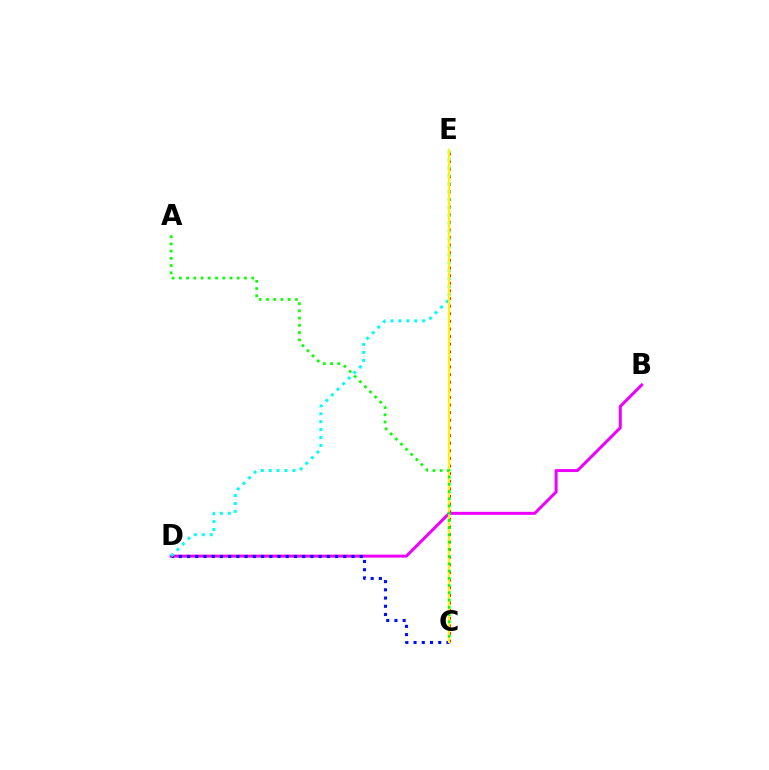{('B', 'D'): [{'color': '#ee00ff', 'line_style': 'solid', 'thickness': 2.16}], ('C', 'E'): [{'color': '#ff0000', 'line_style': 'dotted', 'thickness': 2.07}, {'color': '#fcf500', 'line_style': 'solid', 'thickness': 1.61}], ('C', 'D'): [{'color': '#0010ff', 'line_style': 'dotted', 'thickness': 2.23}], ('D', 'E'): [{'color': '#00fff6', 'line_style': 'dotted', 'thickness': 2.15}], ('A', 'C'): [{'color': '#08ff00', 'line_style': 'dotted', 'thickness': 1.97}]}